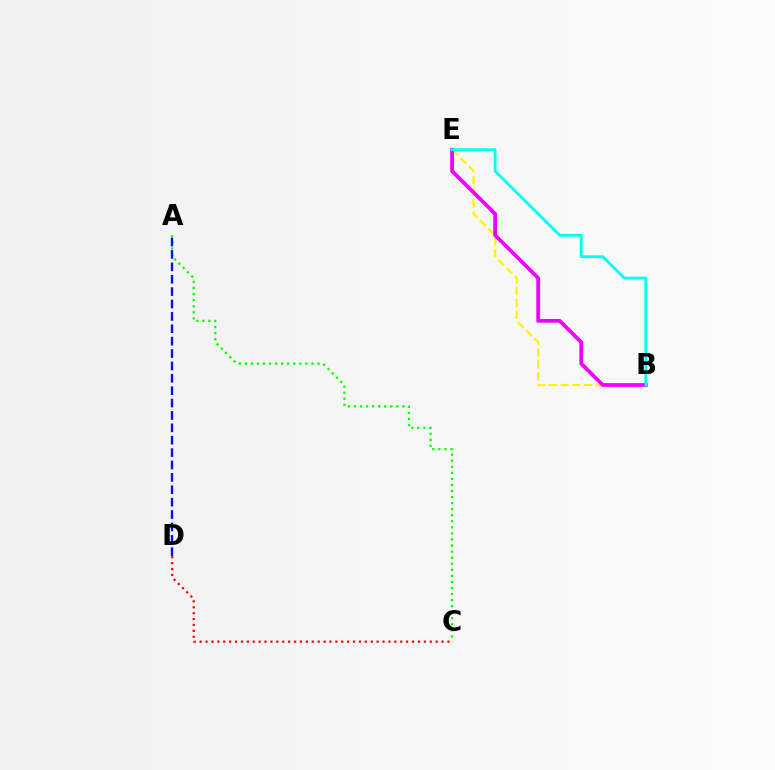{('C', 'D'): [{'color': '#ff0000', 'line_style': 'dotted', 'thickness': 1.6}], ('B', 'E'): [{'color': '#fcf500', 'line_style': 'dashed', 'thickness': 1.59}, {'color': '#ee00ff', 'line_style': 'solid', 'thickness': 2.71}, {'color': '#00fff6', 'line_style': 'solid', 'thickness': 2.03}], ('A', 'C'): [{'color': '#08ff00', 'line_style': 'dotted', 'thickness': 1.65}], ('A', 'D'): [{'color': '#0010ff', 'line_style': 'dashed', 'thickness': 1.68}]}